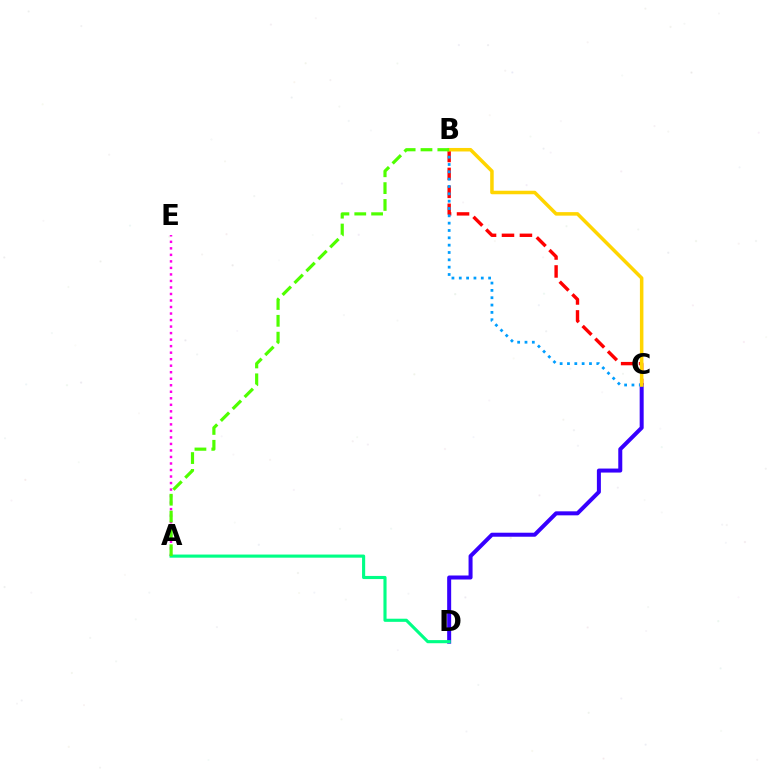{('C', 'D'): [{'color': '#3700ff', 'line_style': 'solid', 'thickness': 2.88}], ('B', 'C'): [{'color': '#ff0000', 'line_style': 'dashed', 'thickness': 2.44}, {'color': '#009eff', 'line_style': 'dotted', 'thickness': 1.99}, {'color': '#ffd500', 'line_style': 'solid', 'thickness': 2.53}], ('A', 'D'): [{'color': '#00ff86', 'line_style': 'solid', 'thickness': 2.25}], ('A', 'E'): [{'color': '#ff00ed', 'line_style': 'dotted', 'thickness': 1.77}], ('A', 'B'): [{'color': '#4fff00', 'line_style': 'dashed', 'thickness': 2.29}]}